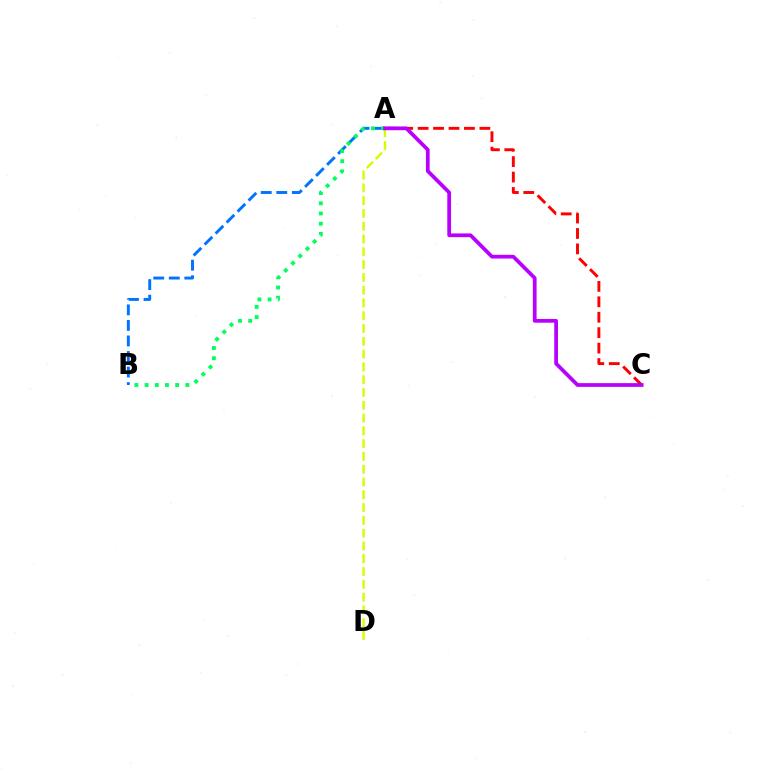{('A', 'D'): [{'color': '#d1ff00', 'line_style': 'dashed', 'thickness': 1.74}], ('A', 'B'): [{'color': '#0074ff', 'line_style': 'dashed', 'thickness': 2.11}, {'color': '#00ff5c', 'line_style': 'dotted', 'thickness': 2.77}], ('A', 'C'): [{'color': '#ff0000', 'line_style': 'dashed', 'thickness': 2.1}, {'color': '#b900ff', 'line_style': 'solid', 'thickness': 2.69}]}